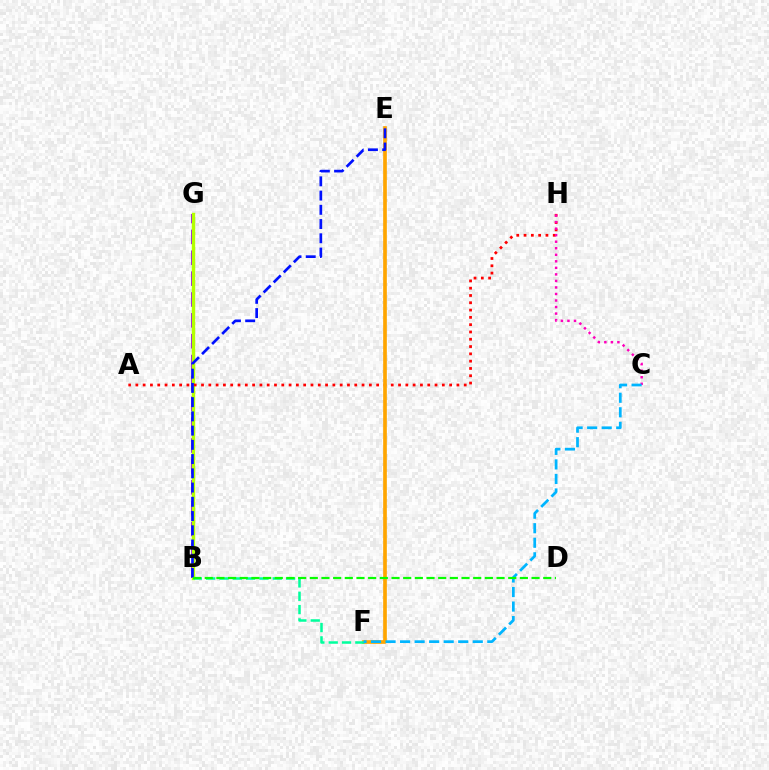{('B', 'G'): [{'color': '#9b00ff', 'line_style': 'dashed', 'thickness': 2.83}, {'color': '#b3ff00', 'line_style': 'solid', 'thickness': 2.44}], ('A', 'H'): [{'color': '#ff0000', 'line_style': 'dotted', 'thickness': 1.98}], ('E', 'F'): [{'color': '#ffa500', 'line_style': 'solid', 'thickness': 2.64}], ('B', 'F'): [{'color': '#00ff9d', 'line_style': 'dashed', 'thickness': 1.81}], ('B', 'E'): [{'color': '#0010ff', 'line_style': 'dashed', 'thickness': 1.93}], ('C', 'H'): [{'color': '#ff00bd', 'line_style': 'dotted', 'thickness': 1.78}], ('C', 'F'): [{'color': '#00b5ff', 'line_style': 'dashed', 'thickness': 1.97}], ('B', 'D'): [{'color': '#08ff00', 'line_style': 'dashed', 'thickness': 1.59}]}